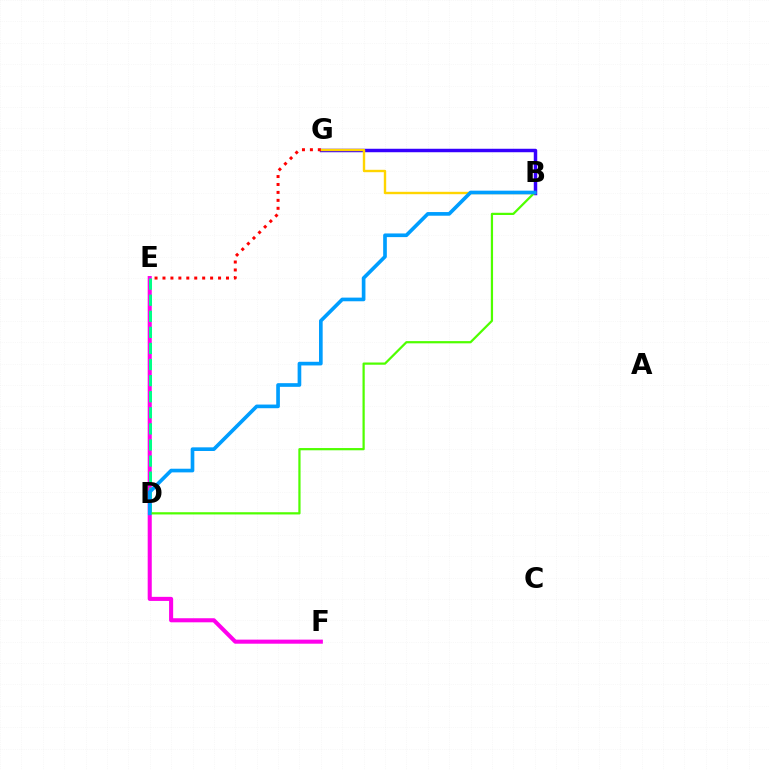{('B', 'G'): [{'color': '#3700ff', 'line_style': 'solid', 'thickness': 2.5}, {'color': '#ffd500', 'line_style': 'solid', 'thickness': 1.72}], ('E', 'F'): [{'color': '#ff00ed', 'line_style': 'solid', 'thickness': 2.93}], ('E', 'G'): [{'color': '#ff0000', 'line_style': 'dotted', 'thickness': 2.16}], ('D', 'E'): [{'color': '#00ff86', 'line_style': 'dashed', 'thickness': 2.19}], ('B', 'D'): [{'color': '#4fff00', 'line_style': 'solid', 'thickness': 1.61}, {'color': '#009eff', 'line_style': 'solid', 'thickness': 2.64}]}